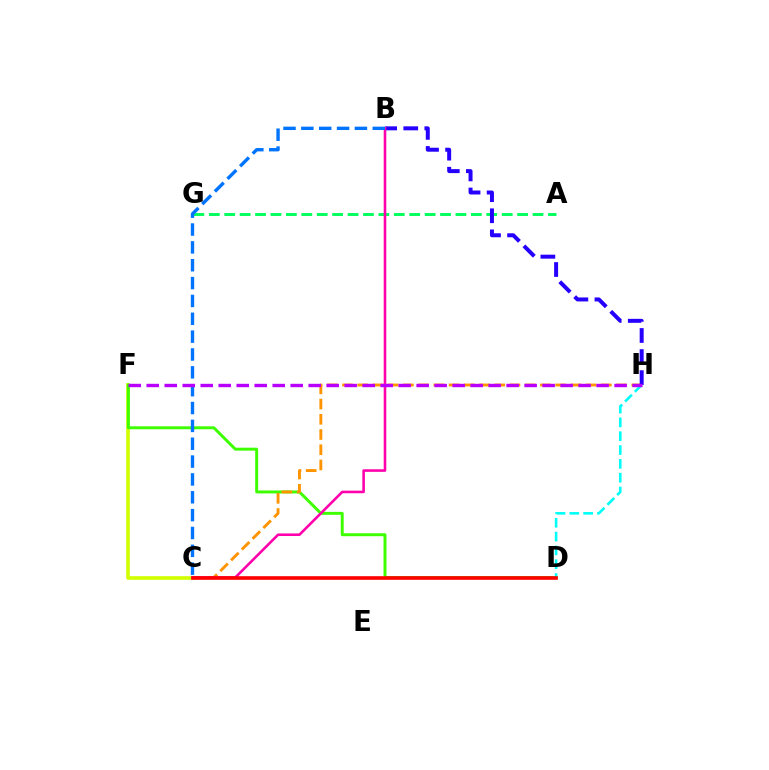{('C', 'F'): [{'color': '#d1ff00', 'line_style': 'solid', 'thickness': 2.63}], ('D', 'F'): [{'color': '#3dff00', 'line_style': 'solid', 'thickness': 2.12}], ('A', 'G'): [{'color': '#00ff5c', 'line_style': 'dashed', 'thickness': 2.09}], ('C', 'H'): [{'color': '#ff9400', 'line_style': 'dashed', 'thickness': 2.07}], ('D', 'H'): [{'color': '#00fff6', 'line_style': 'dashed', 'thickness': 1.88}], ('B', 'H'): [{'color': '#2500ff', 'line_style': 'dashed', 'thickness': 2.86}], ('B', 'C'): [{'color': '#ff00ac', 'line_style': 'solid', 'thickness': 1.86}, {'color': '#0074ff', 'line_style': 'dashed', 'thickness': 2.42}], ('C', 'D'): [{'color': '#ff0000', 'line_style': 'solid', 'thickness': 2.62}], ('F', 'H'): [{'color': '#b900ff', 'line_style': 'dashed', 'thickness': 2.44}]}